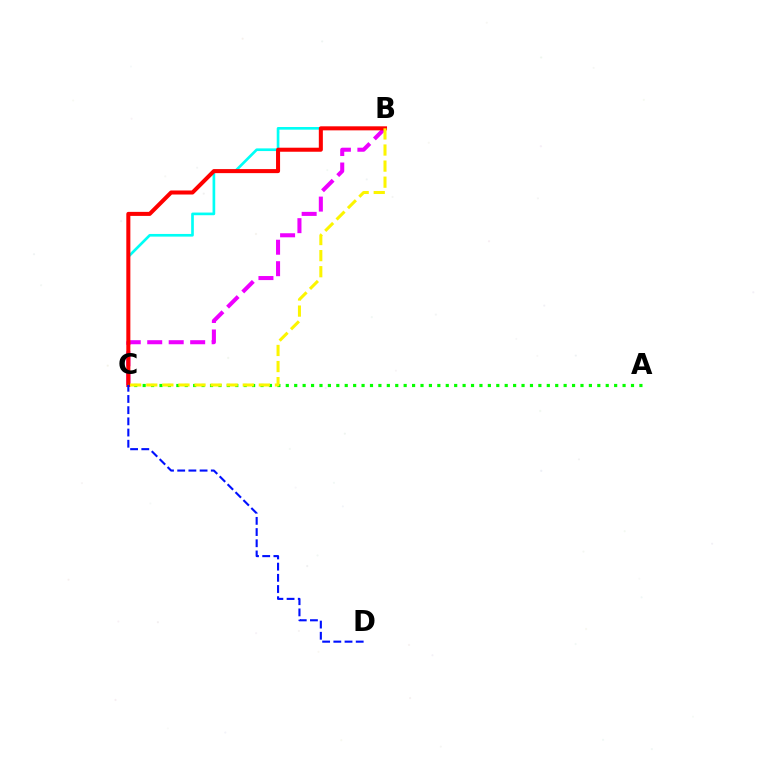{('B', 'C'): [{'color': '#00fff6', 'line_style': 'solid', 'thickness': 1.92}, {'color': '#ee00ff', 'line_style': 'dashed', 'thickness': 2.92}, {'color': '#ff0000', 'line_style': 'solid', 'thickness': 2.91}, {'color': '#fcf500', 'line_style': 'dashed', 'thickness': 2.18}], ('A', 'C'): [{'color': '#08ff00', 'line_style': 'dotted', 'thickness': 2.29}], ('C', 'D'): [{'color': '#0010ff', 'line_style': 'dashed', 'thickness': 1.52}]}